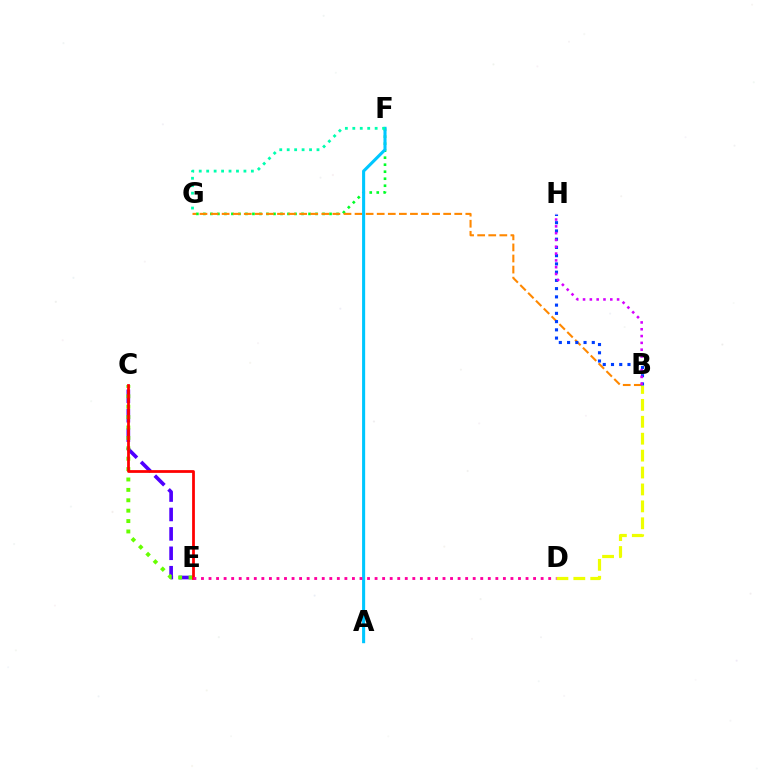{('F', 'G'): [{'color': '#00ff27', 'line_style': 'dotted', 'thickness': 1.9}, {'color': '#00ffaf', 'line_style': 'dotted', 'thickness': 2.02}], ('B', 'G'): [{'color': '#ff8800', 'line_style': 'dashed', 'thickness': 1.5}], ('C', 'E'): [{'color': '#4f00ff', 'line_style': 'dashed', 'thickness': 2.64}, {'color': '#66ff00', 'line_style': 'dotted', 'thickness': 2.82}, {'color': '#ff0000', 'line_style': 'solid', 'thickness': 1.99}], ('A', 'F'): [{'color': '#00c7ff', 'line_style': 'solid', 'thickness': 2.21}], ('B', 'D'): [{'color': '#eeff00', 'line_style': 'dashed', 'thickness': 2.3}], ('D', 'E'): [{'color': '#ff00a0', 'line_style': 'dotted', 'thickness': 2.05}], ('B', 'H'): [{'color': '#003fff', 'line_style': 'dotted', 'thickness': 2.24}, {'color': '#d600ff', 'line_style': 'dotted', 'thickness': 1.85}]}